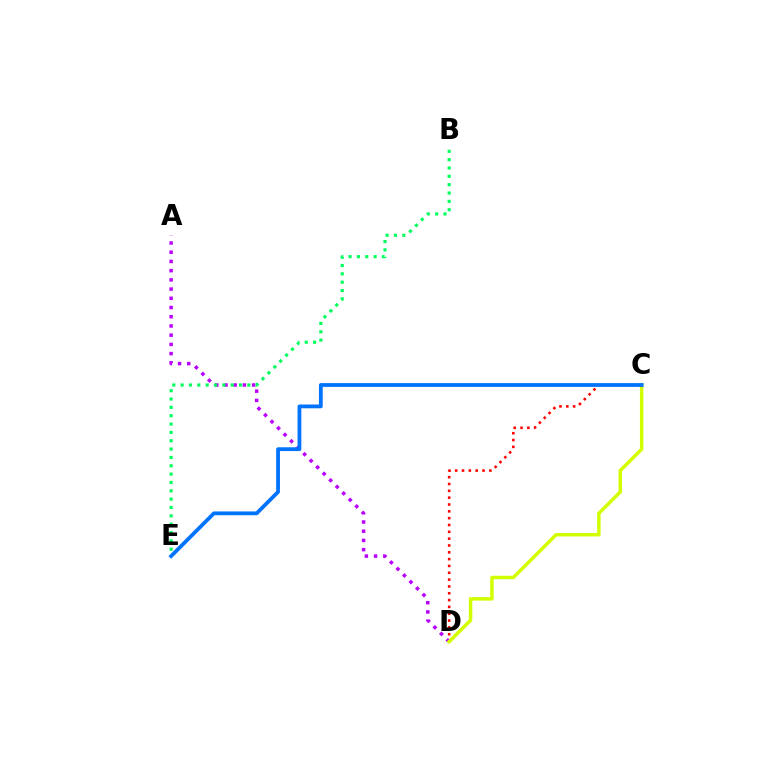{('C', 'D'): [{'color': '#ff0000', 'line_style': 'dotted', 'thickness': 1.86}, {'color': '#d1ff00', 'line_style': 'solid', 'thickness': 2.5}], ('A', 'D'): [{'color': '#b900ff', 'line_style': 'dotted', 'thickness': 2.5}], ('B', 'E'): [{'color': '#00ff5c', 'line_style': 'dotted', 'thickness': 2.27}], ('C', 'E'): [{'color': '#0074ff', 'line_style': 'solid', 'thickness': 2.72}]}